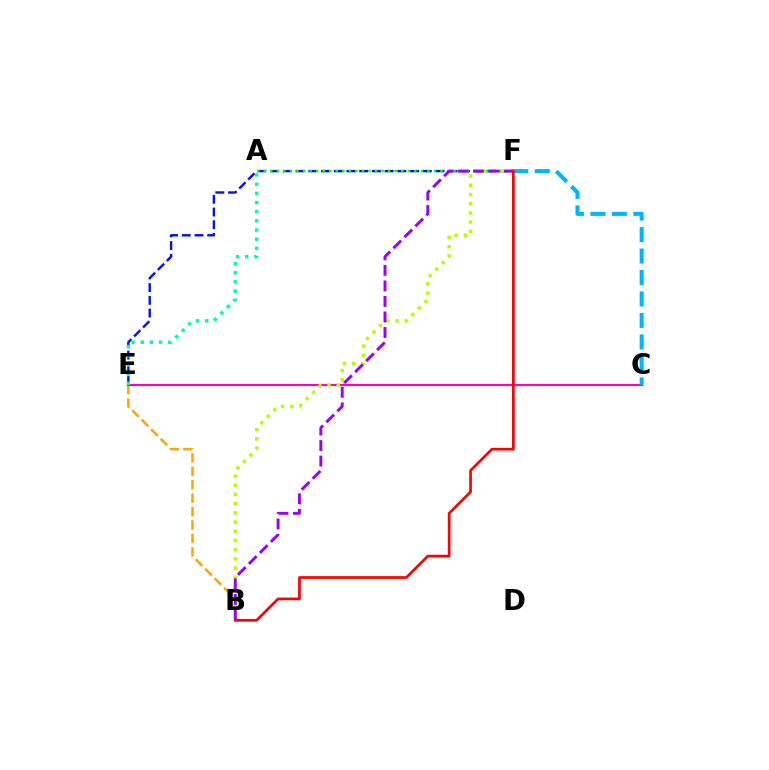{('E', 'F'): [{'color': '#0010ff', 'line_style': 'dashed', 'thickness': 1.73}], ('B', 'E'): [{'color': '#ffa500', 'line_style': 'dashed', 'thickness': 1.82}], ('C', 'E'): [{'color': '#ff00bd', 'line_style': 'solid', 'thickness': 1.53}], ('C', 'F'): [{'color': '#00b5ff', 'line_style': 'dashed', 'thickness': 2.92}], ('A', 'F'): [{'color': '#08ff00', 'line_style': 'dotted', 'thickness': 1.78}], ('B', 'F'): [{'color': '#b3ff00', 'line_style': 'dotted', 'thickness': 2.5}, {'color': '#9b00ff', 'line_style': 'dashed', 'thickness': 2.11}, {'color': '#ff0000', 'line_style': 'solid', 'thickness': 1.95}], ('A', 'E'): [{'color': '#00ff9d', 'line_style': 'dotted', 'thickness': 2.49}]}